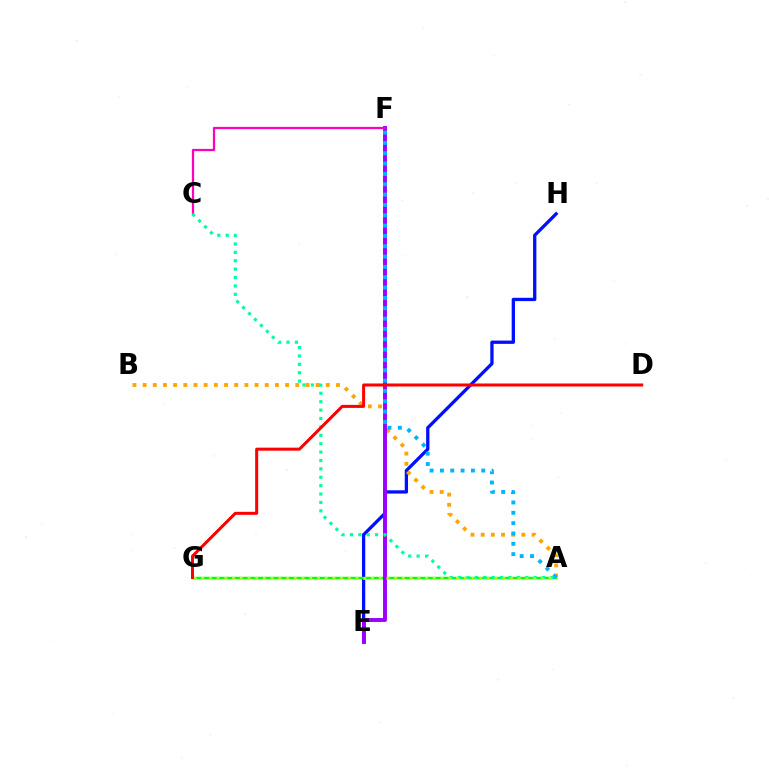{('E', 'H'): [{'color': '#0010ff', 'line_style': 'solid', 'thickness': 2.38}], ('A', 'B'): [{'color': '#ffa500', 'line_style': 'dotted', 'thickness': 2.77}], ('A', 'G'): [{'color': '#08ff00', 'line_style': 'solid', 'thickness': 1.75}, {'color': '#b3ff00', 'line_style': 'dotted', 'thickness': 2.1}], ('E', 'F'): [{'color': '#9b00ff', 'line_style': 'solid', 'thickness': 2.82}], ('C', 'F'): [{'color': '#ff00bd', 'line_style': 'solid', 'thickness': 1.61}], ('A', 'F'): [{'color': '#00b5ff', 'line_style': 'dotted', 'thickness': 2.81}], ('A', 'C'): [{'color': '#00ff9d', 'line_style': 'dotted', 'thickness': 2.28}], ('D', 'G'): [{'color': '#ff0000', 'line_style': 'solid', 'thickness': 2.18}]}